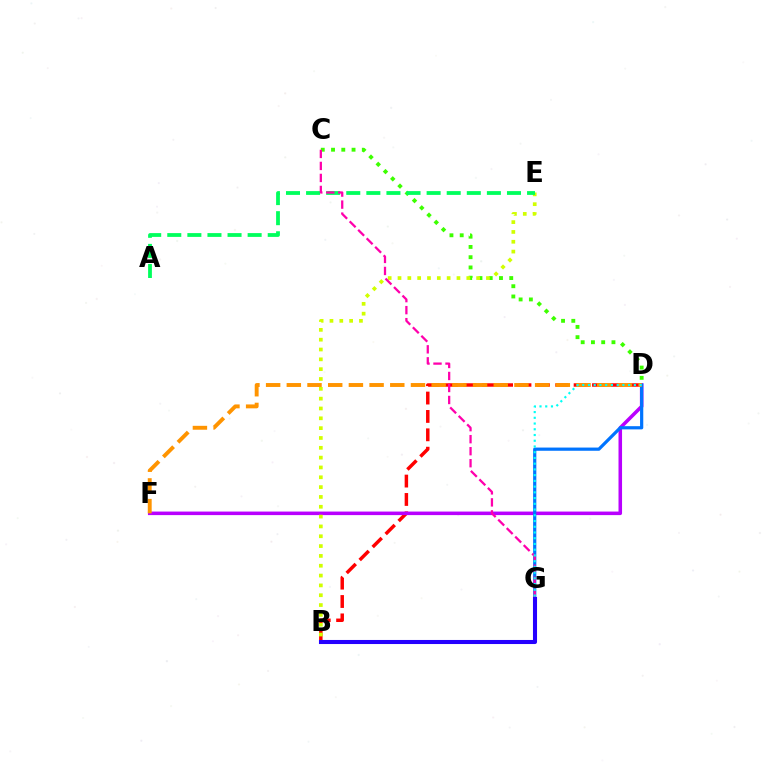{('C', 'D'): [{'color': '#3dff00', 'line_style': 'dotted', 'thickness': 2.79}], ('B', 'D'): [{'color': '#ff0000', 'line_style': 'dashed', 'thickness': 2.5}], ('D', 'F'): [{'color': '#b900ff', 'line_style': 'solid', 'thickness': 2.55}, {'color': '#ff9400', 'line_style': 'dashed', 'thickness': 2.81}], ('B', 'E'): [{'color': '#d1ff00', 'line_style': 'dotted', 'thickness': 2.67}], ('D', 'G'): [{'color': '#0074ff', 'line_style': 'solid', 'thickness': 2.31}, {'color': '#00fff6', 'line_style': 'dotted', 'thickness': 1.56}], ('A', 'E'): [{'color': '#00ff5c', 'line_style': 'dashed', 'thickness': 2.73}], ('C', 'G'): [{'color': '#ff00ac', 'line_style': 'dashed', 'thickness': 1.63}], ('B', 'G'): [{'color': '#2500ff', 'line_style': 'solid', 'thickness': 2.93}]}